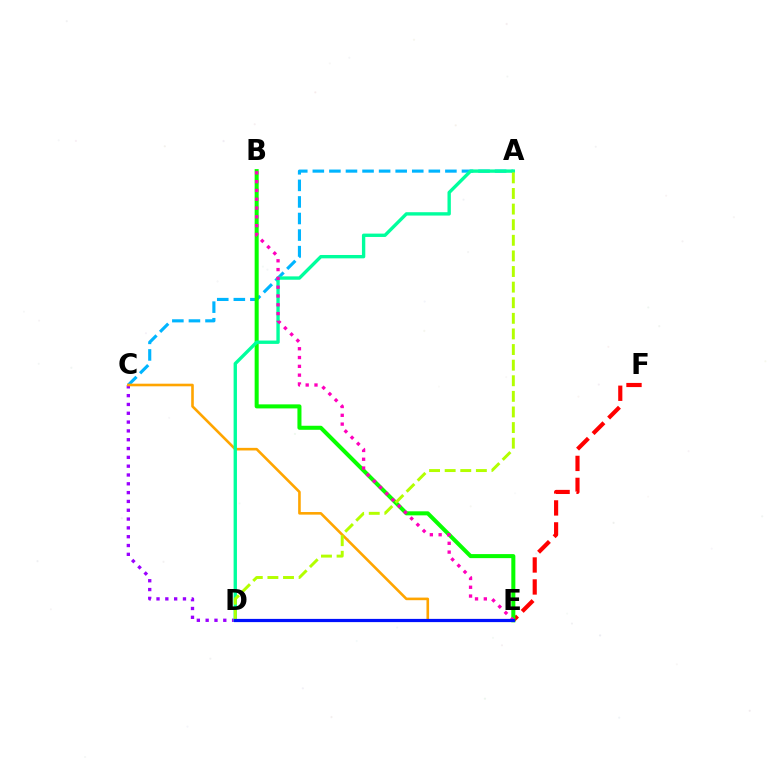{('E', 'F'): [{'color': '#ff0000', 'line_style': 'dashed', 'thickness': 2.98}], ('C', 'D'): [{'color': '#9b00ff', 'line_style': 'dotted', 'thickness': 2.4}], ('A', 'C'): [{'color': '#00b5ff', 'line_style': 'dashed', 'thickness': 2.25}], ('B', 'E'): [{'color': '#08ff00', 'line_style': 'solid', 'thickness': 2.91}, {'color': '#ff00bd', 'line_style': 'dotted', 'thickness': 2.39}], ('C', 'E'): [{'color': '#ffa500', 'line_style': 'solid', 'thickness': 1.88}], ('A', 'D'): [{'color': '#00ff9d', 'line_style': 'solid', 'thickness': 2.42}, {'color': '#b3ff00', 'line_style': 'dashed', 'thickness': 2.12}], ('D', 'E'): [{'color': '#0010ff', 'line_style': 'solid', 'thickness': 2.31}]}